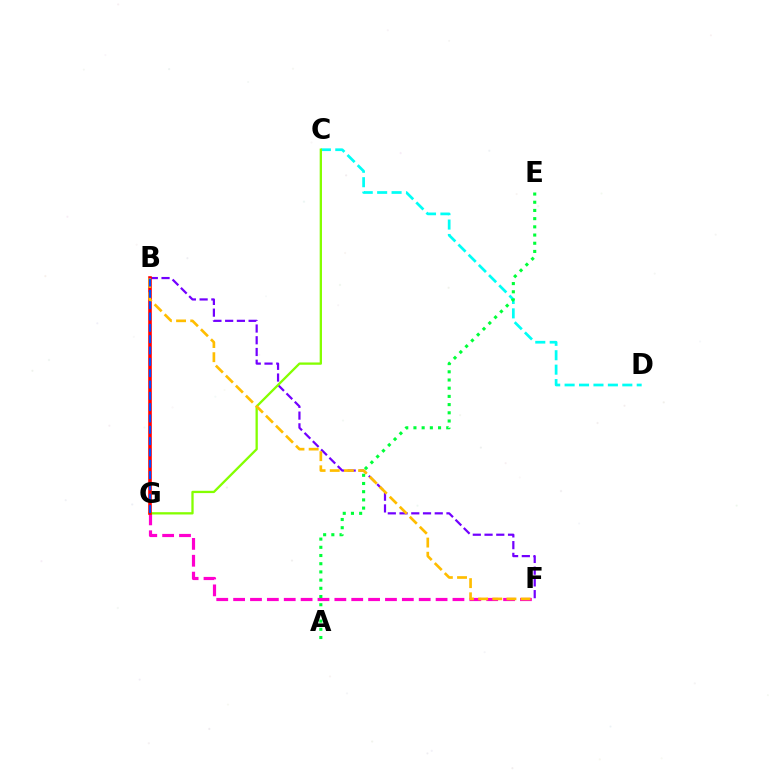{('C', 'D'): [{'color': '#00fff6', 'line_style': 'dashed', 'thickness': 1.96}], ('F', 'G'): [{'color': '#ff00cf', 'line_style': 'dashed', 'thickness': 2.29}], ('B', 'F'): [{'color': '#7200ff', 'line_style': 'dashed', 'thickness': 1.59}, {'color': '#ffbd00', 'line_style': 'dashed', 'thickness': 1.92}], ('C', 'G'): [{'color': '#84ff00', 'line_style': 'solid', 'thickness': 1.66}], ('A', 'E'): [{'color': '#00ff39', 'line_style': 'dotted', 'thickness': 2.23}], ('B', 'G'): [{'color': '#ff0000', 'line_style': 'solid', 'thickness': 2.58}, {'color': '#004bff', 'line_style': 'dashed', 'thickness': 1.54}]}